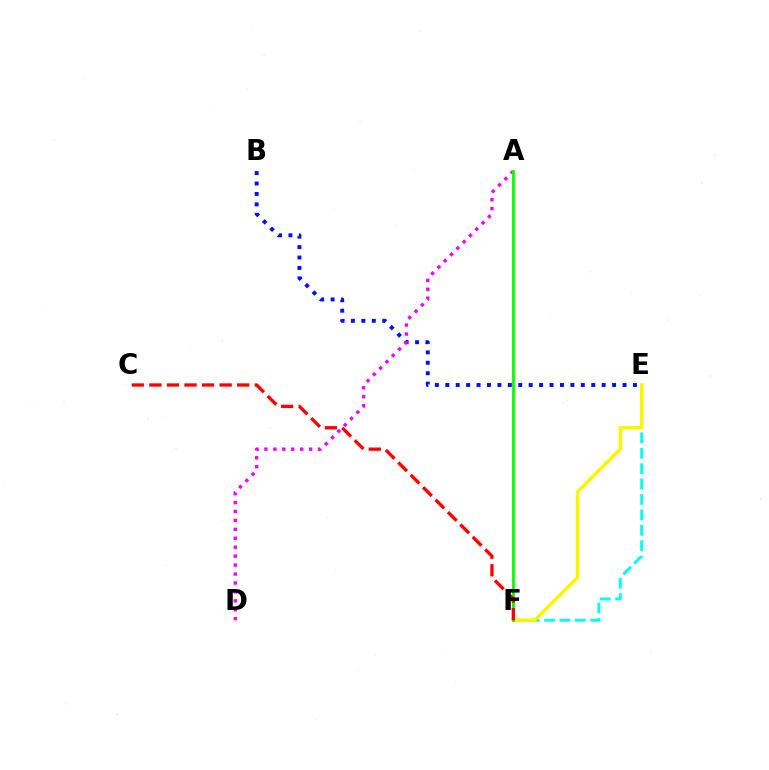{('E', 'F'): [{'color': '#00fff6', 'line_style': 'dashed', 'thickness': 2.09}, {'color': '#fcf500', 'line_style': 'solid', 'thickness': 2.51}], ('B', 'E'): [{'color': '#0010ff', 'line_style': 'dotted', 'thickness': 2.83}], ('A', 'D'): [{'color': '#ee00ff', 'line_style': 'dotted', 'thickness': 2.43}], ('A', 'F'): [{'color': '#08ff00', 'line_style': 'solid', 'thickness': 2.04}], ('C', 'F'): [{'color': '#ff0000', 'line_style': 'dashed', 'thickness': 2.39}]}